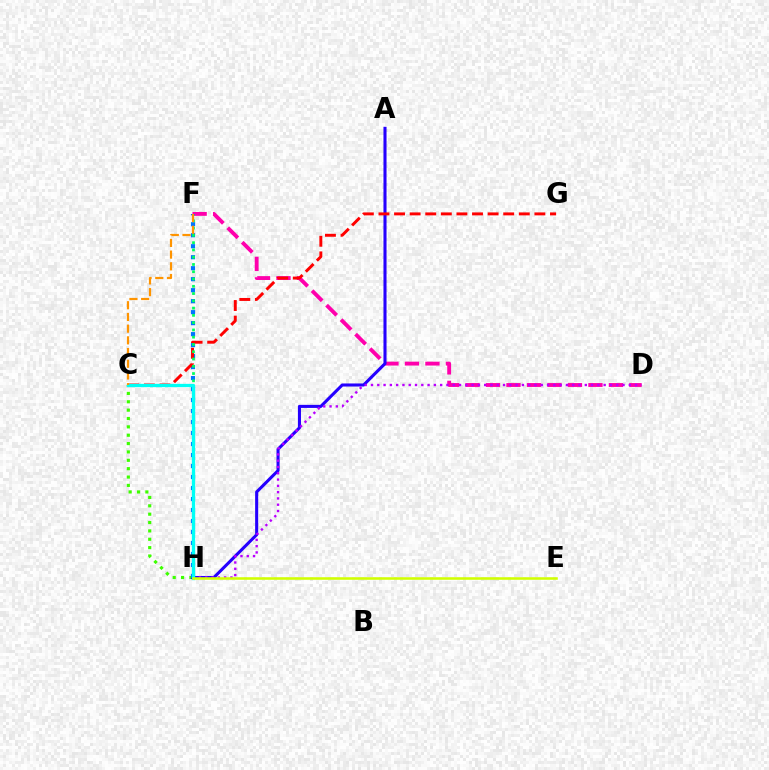{('C', 'H'): [{'color': '#3dff00', 'line_style': 'dotted', 'thickness': 2.27}, {'color': '#00fff6', 'line_style': 'solid', 'thickness': 2.38}], ('D', 'F'): [{'color': '#ff00ac', 'line_style': 'dashed', 'thickness': 2.78}], ('A', 'H'): [{'color': '#2500ff', 'line_style': 'solid', 'thickness': 2.21}], ('D', 'H'): [{'color': '#b900ff', 'line_style': 'dotted', 'thickness': 1.71}], ('F', 'H'): [{'color': '#0074ff', 'line_style': 'dotted', 'thickness': 2.99}, {'color': '#00ff5c', 'line_style': 'dotted', 'thickness': 1.98}], ('C', 'G'): [{'color': '#ff0000', 'line_style': 'dashed', 'thickness': 2.12}], ('C', 'F'): [{'color': '#ff9400', 'line_style': 'dashed', 'thickness': 1.59}], ('E', 'H'): [{'color': '#d1ff00', 'line_style': 'solid', 'thickness': 1.84}]}